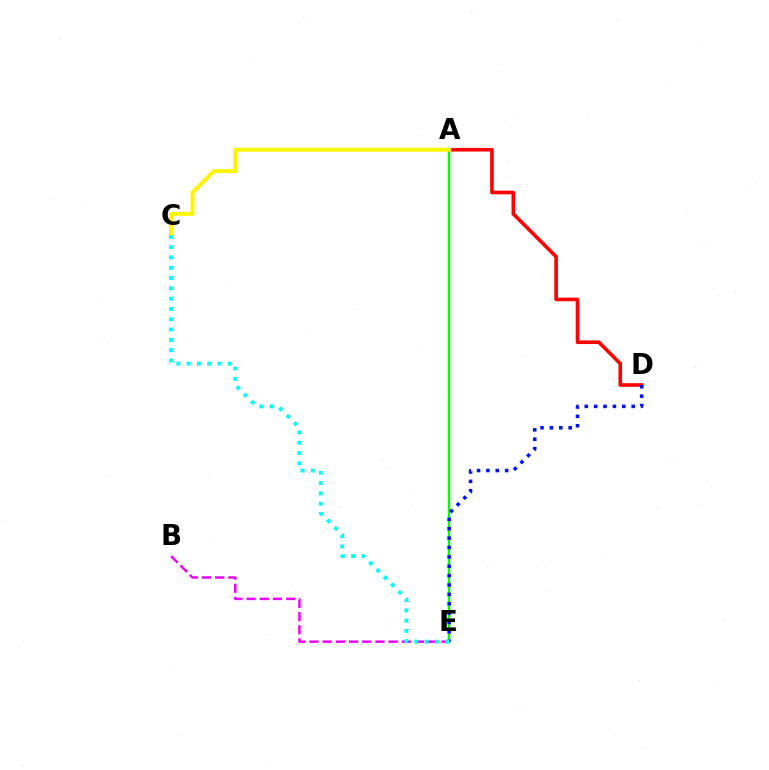{('A', 'E'): [{'color': '#08ff00', 'line_style': 'solid', 'thickness': 1.76}], ('A', 'D'): [{'color': '#ff0000', 'line_style': 'solid', 'thickness': 2.61}], ('D', 'E'): [{'color': '#0010ff', 'line_style': 'dotted', 'thickness': 2.55}], ('A', 'C'): [{'color': '#fcf500', 'line_style': 'solid', 'thickness': 2.85}], ('B', 'E'): [{'color': '#ee00ff', 'line_style': 'dashed', 'thickness': 1.79}], ('C', 'E'): [{'color': '#00fff6', 'line_style': 'dotted', 'thickness': 2.8}]}